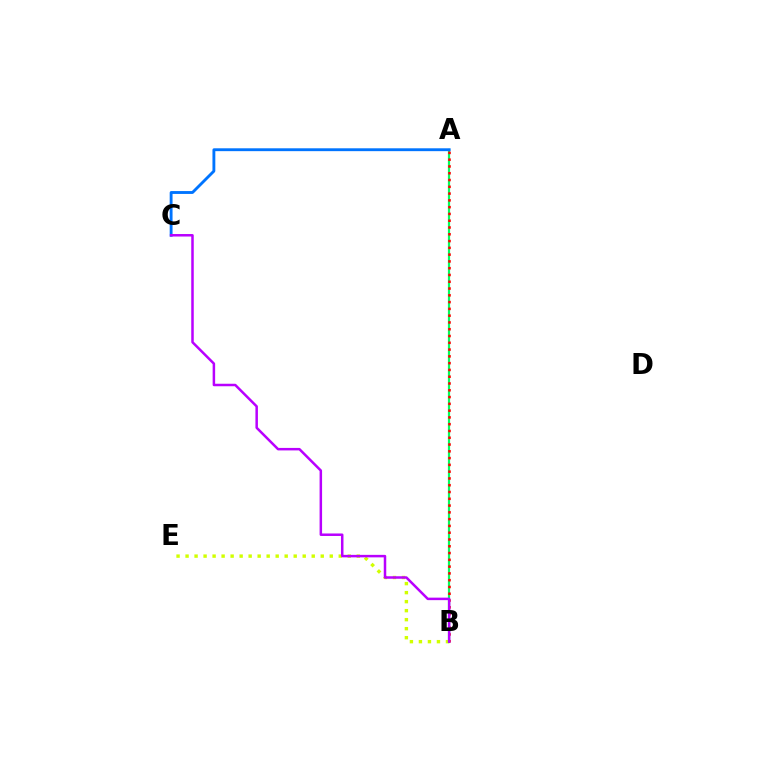{('B', 'E'): [{'color': '#d1ff00', 'line_style': 'dotted', 'thickness': 2.45}], ('A', 'B'): [{'color': '#00ff5c', 'line_style': 'solid', 'thickness': 1.58}, {'color': '#ff0000', 'line_style': 'dotted', 'thickness': 1.84}], ('A', 'C'): [{'color': '#0074ff', 'line_style': 'solid', 'thickness': 2.06}], ('B', 'C'): [{'color': '#b900ff', 'line_style': 'solid', 'thickness': 1.8}]}